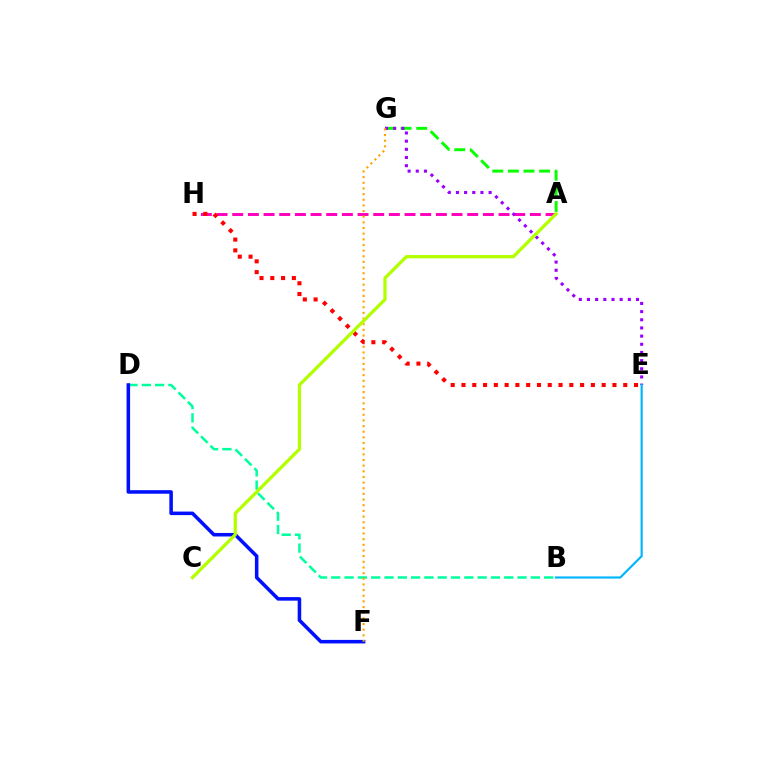{('A', 'G'): [{'color': '#08ff00', 'line_style': 'dashed', 'thickness': 2.12}], ('A', 'H'): [{'color': '#ff00bd', 'line_style': 'dashed', 'thickness': 2.13}], ('B', 'D'): [{'color': '#00ff9d', 'line_style': 'dashed', 'thickness': 1.81}], ('E', 'G'): [{'color': '#9b00ff', 'line_style': 'dotted', 'thickness': 2.22}], ('D', 'F'): [{'color': '#0010ff', 'line_style': 'solid', 'thickness': 2.55}], ('F', 'G'): [{'color': '#ffa500', 'line_style': 'dotted', 'thickness': 1.54}], ('B', 'E'): [{'color': '#00b5ff', 'line_style': 'solid', 'thickness': 1.55}], ('E', 'H'): [{'color': '#ff0000', 'line_style': 'dotted', 'thickness': 2.93}], ('A', 'C'): [{'color': '#b3ff00', 'line_style': 'solid', 'thickness': 2.35}]}